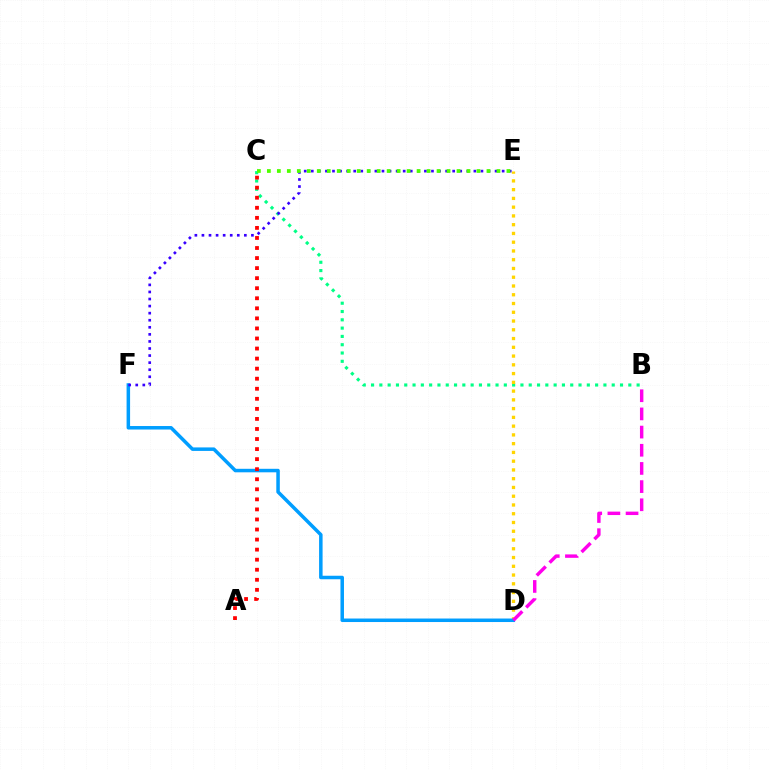{('B', 'C'): [{'color': '#00ff86', 'line_style': 'dotted', 'thickness': 2.25}], ('D', 'E'): [{'color': '#ffd500', 'line_style': 'dotted', 'thickness': 2.38}], ('D', 'F'): [{'color': '#009eff', 'line_style': 'solid', 'thickness': 2.52}], ('A', 'C'): [{'color': '#ff0000', 'line_style': 'dotted', 'thickness': 2.73}], ('E', 'F'): [{'color': '#3700ff', 'line_style': 'dotted', 'thickness': 1.92}], ('C', 'E'): [{'color': '#4fff00', 'line_style': 'dotted', 'thickness': 2.71}], ('B', 'D'): [{'color': '#ff00ed', 'line_style': 'dashed', 'thickness': 2.47}]}